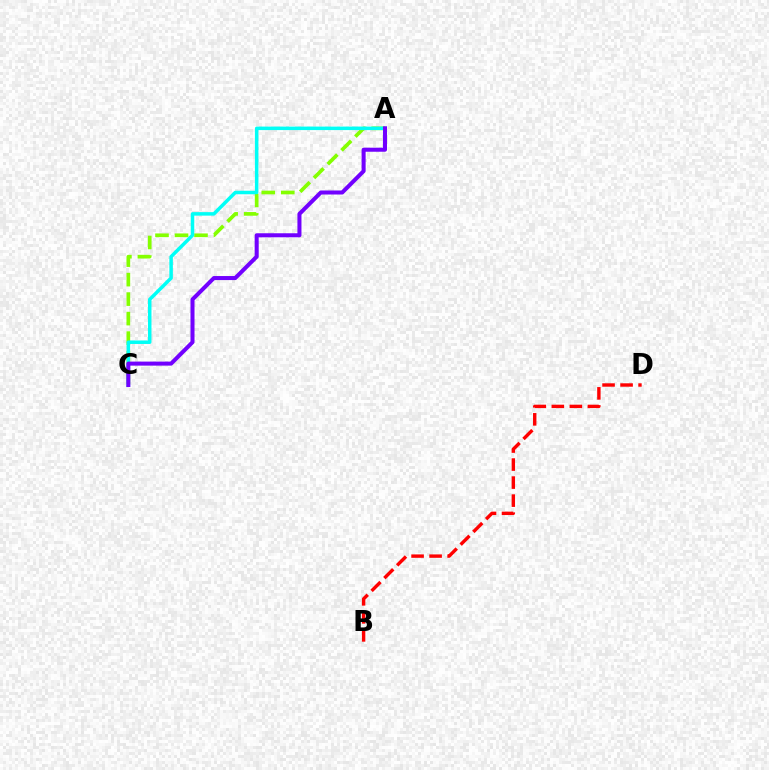{('A', 'C'): [{'color': '#84ff00', 'line_style': 'dashed', 'thickness': 2.65}, {'color': '#00fff6', 'line_style': 'solid', 'thickness': 2.52}, {'color': '#7200ff', 'line_style': 'solid', 'thickness': 2.9}], ('B', 'D'): [{'color': '#ff0000', 'line_style': 'dashed', 'thickness': 2.45}]}